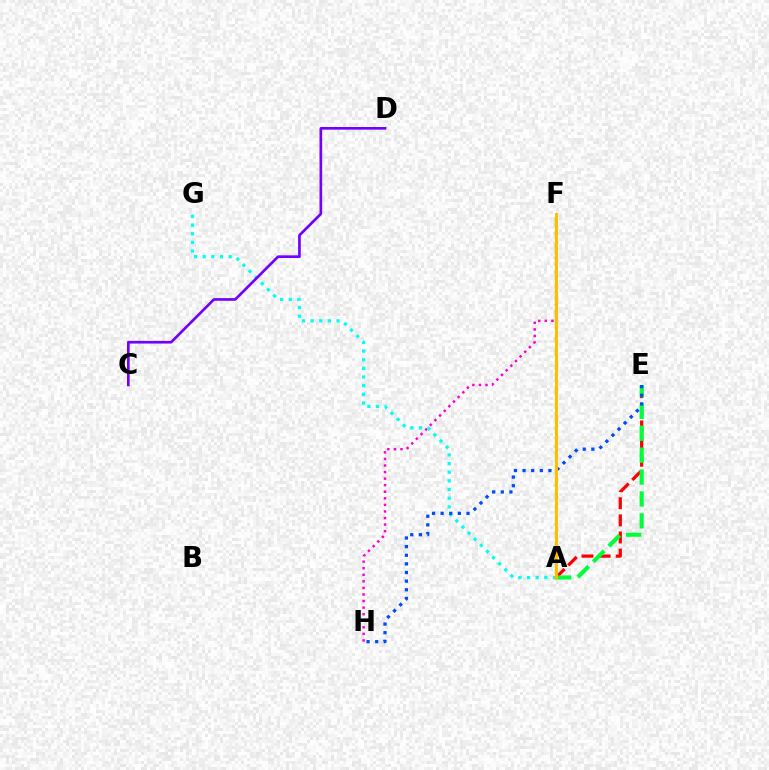{('A', 'E'): [{'color': '#ff0000', 'line_style': 'dashed', 'thickness': 2.33}, {'color': '#00ff39', 'line_style': 'dashed', 'thickness': 2.97}], ('F', 'H'): [{'color': '#ff00cf', 'line_style': 'dotted', 'thickness': 1.78}], ('A', 'G'): [{'color': '#00fff6', 'line_style': 'dotted', 'thickness': 2.35}], ('C', 'D'): [{'color': '#7200ff', 'line_style': 'solid', 'thickness': 1.92}], ('E', 'H'): [{'color': '#004bff', 'line_style': 'dotted', 'thickness': 2.34}], ('A', 'F'): [{'color': '#84ff00', 'line_style': 'dashed', 'thickness': 1.77}, {'color': '#ffbd00', 'line_style': 'solid', 'thickness': 2.1}]}